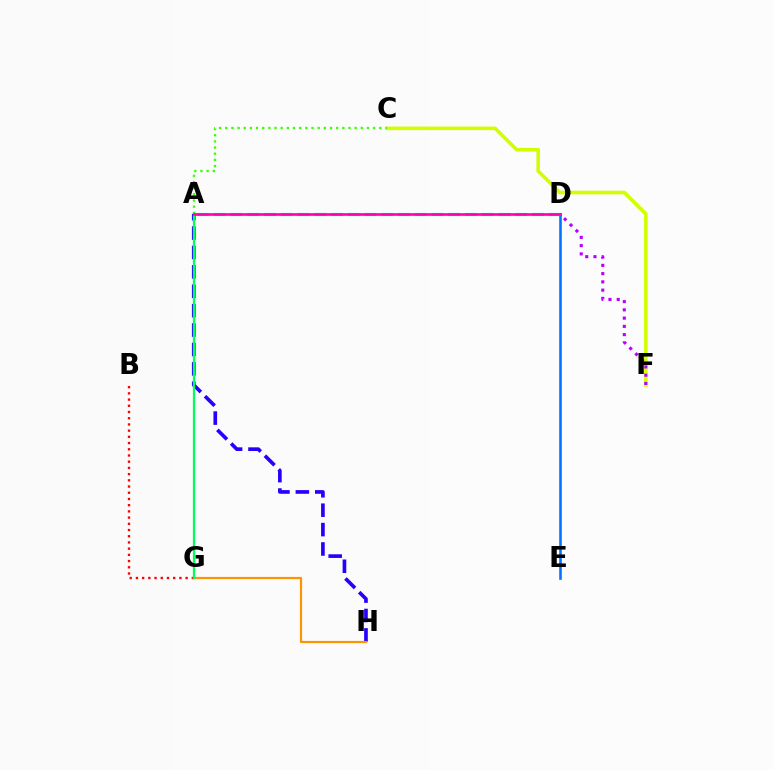{('A', 'H'): [{'color': '#2500ff', 'line_style': 'dashed', 'thickness': 2.64}], ('C', 'F'): [{'color': '#d1ff00', 'line_style': 'solid', 'thickness': 2.59}], ('A', 'C'): [{'color': '#3dff00', 'line_style': 'dotted', 'thickness': 1.67}], ('D', 'E'): [{'color': '#0074ff', 'line_style': 'solid', 'thickness': 1.87}], ('B', 'G'): [{'color': '#ff0000', 'line_style': 'dotted', 'thickness': 1.69}], ('D', 'F'): [{'color': '#b900ff', 'line_style': 'dotted', 'thickness': 2.24}], ('A', 'D'): [{'color': '#00fff6', 'line_style': 'dashed', 'thickness': 2.27}, {'color': '#ff00ac', 'line_style': 'solid', 'thickness': 1.9}], ('G', 'H'): [{'color': '#ff9400', 'line_style': 'solid', 'thickness': 1.58}], ('A', 'G'): [{'color': '#00ff5c', 'line_style': 'solid', 'thickness': 1.64}]}